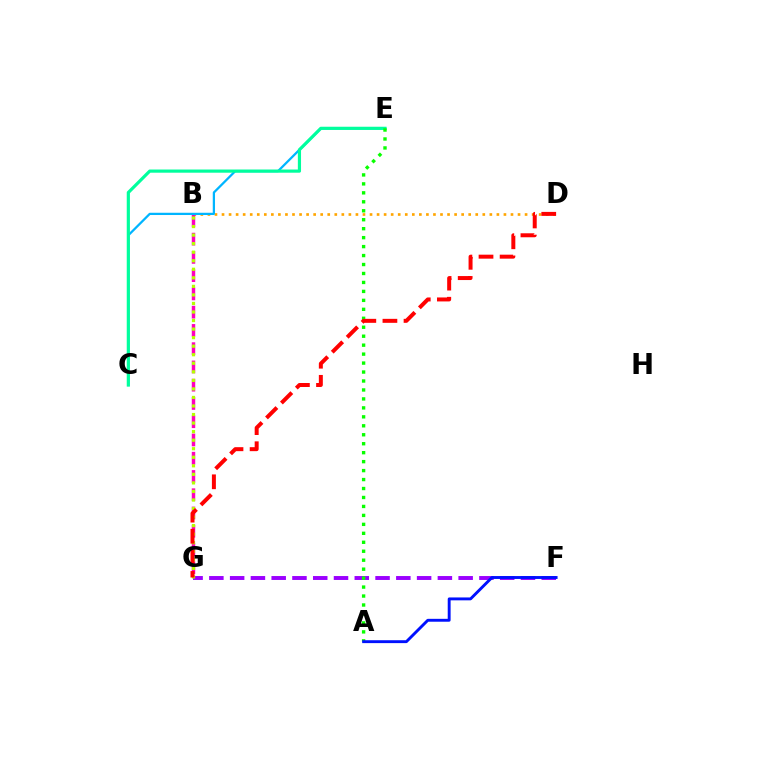{('B', 'D'): [{'color': '#ffa500', 'line_style': 'dotted', 'thickness': 1.91}], ('B', 'G'): [{'color': '#ff00bd', 'line_style': 'dashed', 'thickness': 2.48}, {'color': '#b3ff00', 'line_style': 'dotted', 'thickness': 2.32}], ('C', 'E'): [{'color': '#00b5ff', 'line_style': 'solid', 'thickness': 1.62}, {'color': '#00ff9d', 'line_style': 'solid', 'thickness': 2.29}], ('F', 'G'): [{'color': '#9b00ff', 'line_style': 'dashed', 'thickness': 2.82}], ('A', 'E'): [{'color': '#08ff00', 'line_style': 'dotted', 'thickness': 2.43}], ('A', 'F'): [{'color': '#0010ff', 'line_style': 'solid', 'thickness': 2.08}], ('D', 'G'): [{'color': '#ff0000', 'line_style': 'dashed', 'thickness': 2.87}]}